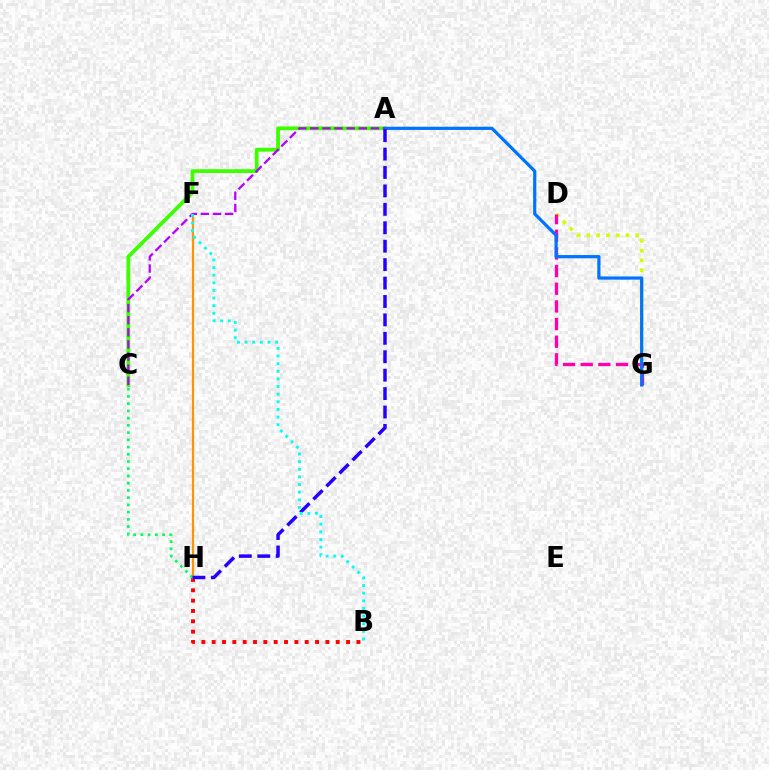{('D', 'G'): [{'color': '#d1ff00', 'line_style': 'dotted', 'thickness': 2.66}, {'color': '#ff00ac', 'line_style': 'dashed', 'thickness': 2.4}], ('B', 'H'): [{'color': '#ff0000', 'line_style': 'dotted', 'thickness': 2.81}], ('F', 'H'): [{'color': '#ff9400', 'line_style': 'solid', 'thickness': 1.57}], ('A', 'C'): [{'color': '#3dff00', 'line_style': 'solid', 'thickness': 2.73}, {'color': '#b900ff', 'line_style': 'dashed', 'thickness': 1.65}], ('C', 'H'): [{'color': '#00ff5c', 'line_style': 'dotted', 'thickness': 1.96}], ('A', 'G'): [{'color': '#0074ff', 'line_style': 'solid', 'thickness': 2.32}], ('A', 'H'): [{'color': '#2500ff', 'line_style': 'dashed', 'thickness': 2.5}], ('B', 'F'): [{'color': '#00fff6', 'line_style': 'dotted', 'thickness': 2.07}]}